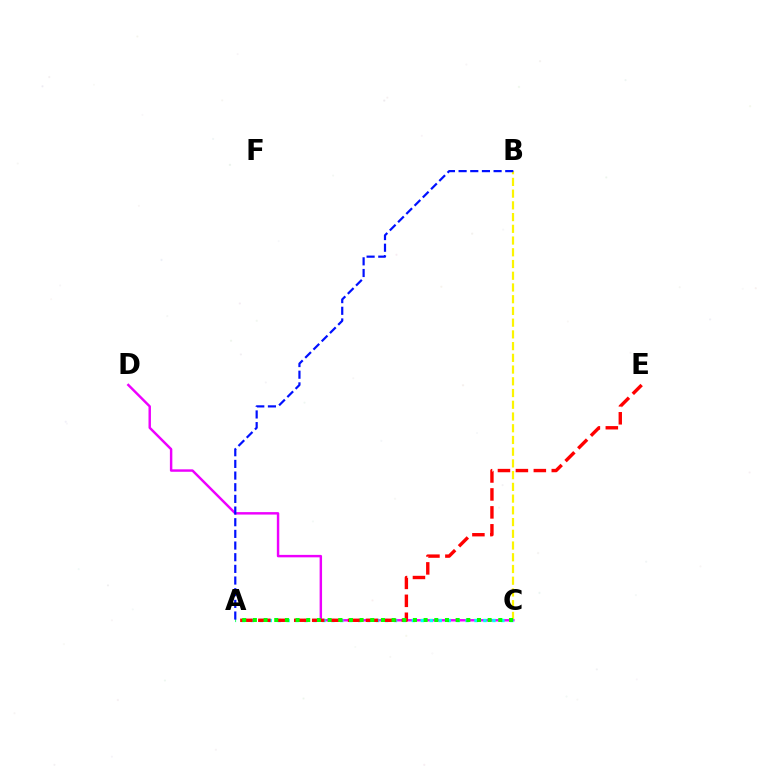{('B', 'C'): [{'color': '#fcf500', 'line_style': 'dashed', 'thickness': 1.59}], ('C', 'D'): [{'color': '#ee00ff', 'line_style': 'solid', 'thickness': 1.76}], ('A', 'C'): [{'color': '#00fff6', 'line_style': 'dotted', 'thickness': 2.43}, {'color': '#08ff00', 'line_style': 'dotted', 'thickness': 2.9}], ('A', 'E'): [{'color': '#ff0000', 'line_style': 'dashed', 'thickness': 2.44}], ('A', 'B'): [{'color': '#0010ff', 'line_style': 'dashed', 'thickness': 1.58}]}